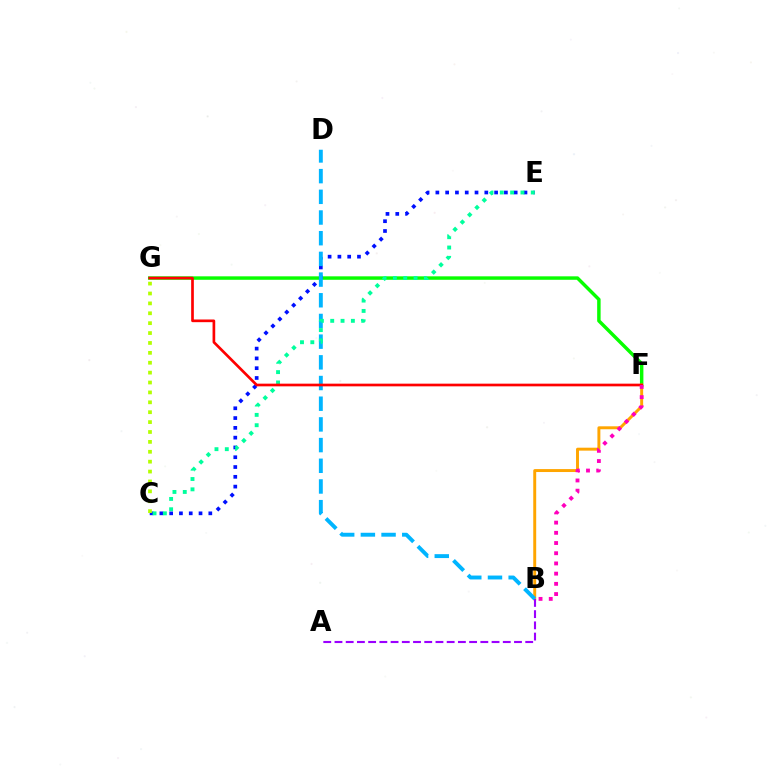{('F', 'G'): [{'color': '#08ff00', 'line_style': 'solid', 'thickness': 2.49}, {'color': '#ff0000', 'line_style': 'solid', 'thickness': 1.93}], ('B', 'F'): [{'color': '#ffa500', 'line_style': 'solid', 'thickness': 2.12}, {'color': '#ff00bd', 'line_style': 'dotted', 'thickness': 2.77}], ('C', 'E'): [{'color': '#0010ff', 'line_style': 'dotted', 'thickness': 2.66}, {'color': '#00ff9d', 'line_style': 'dotted', 'thickness': 2.81}], ('A', 'B'): [{'color': '#9b00ff', 'line_style': 'dashed', 'thickness': 1.52}], ('B', 'D'): [{'color': '#00b5ff', 'line_style': 'dashed', 'thickness': 2.81}], ('C', 'G'): [{'color': '#b3ff00', 'line_style': 'dotted', 'thickness': 2.69}]}